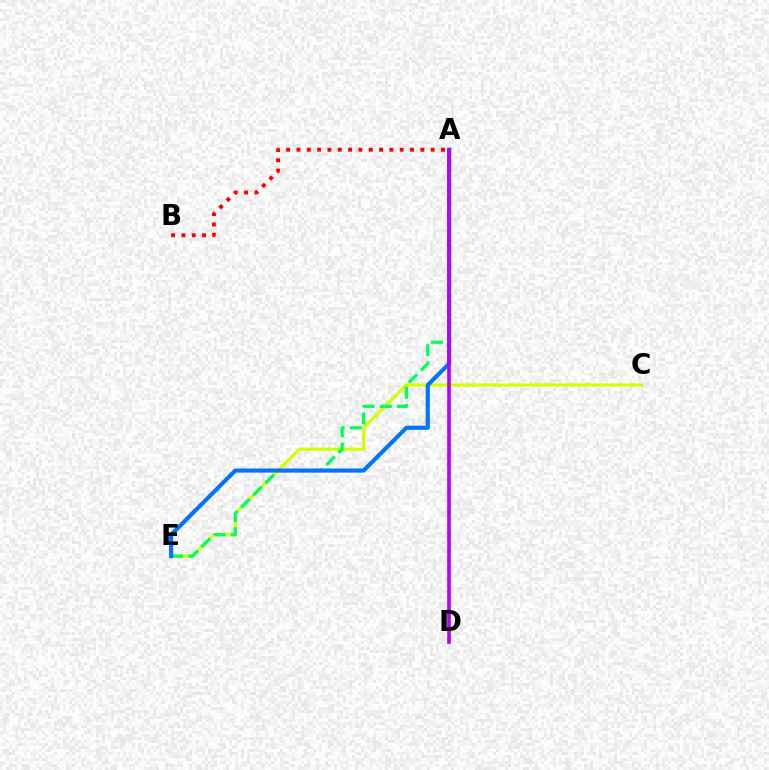{('C', 'E'): [{'color': '#d1ff00', 'line_style': 'solid', 'thickness': 2.21}], ('A', 'E'): [{'color': '#00ff5c', 'line_style': 'dashed', 'thickness': 2.33}, {'color': '#0074ff', 'line_style': 'solid', 'thickness': 2.97}], ('A', 'D'): [{'color': '#b900ff', 'line_style': 'solid', 'thickness': 2.64}], ('A', 'B'): [{'color': '#ff0000', 'line_style': 'dotted', 'thickness': 2.81}]}